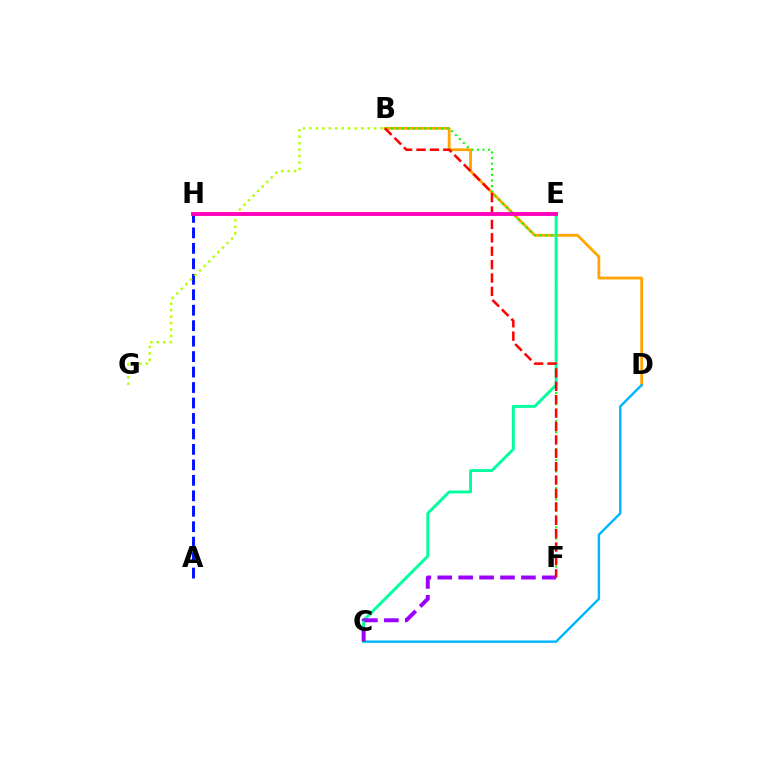{('B', 'D'): [{'color': '#ffa500', 'line_style': 'solid', 'thickness': 2.0}], ('C', 'D'): [{'color': '#00b5ff', 'line_style': 'solid', 'thickness': 1.73}], ('B', 'F'): [{'color': '#08ff00', 'line_style': 'dotted', 'thickness': 1.52}, {'color': '#ff0000', 'line_style': 'dashed', 'thickness': 1.82}], ('A', 'H'): [{'color': '#0010ff', 'line_style': 'dashed', 'thickness': 2.1}], ('C', 'E'): [{'color': '#00ff9d', 'line_style': 'solid', 'thickness': 2.09}], ('C', 'F'): [{'color': '#9b00ff', 'line_style': 'dashed', 'thickness': 2.84}], ('B', 'G'): [{'color': '#b3ff00', 'line_style': 'dotted', 'thickness': 1.76}], ('E', 'H'): [{'color': '#ff00bd', 'line_style': 'solid', 'thickness': 2.78}]}